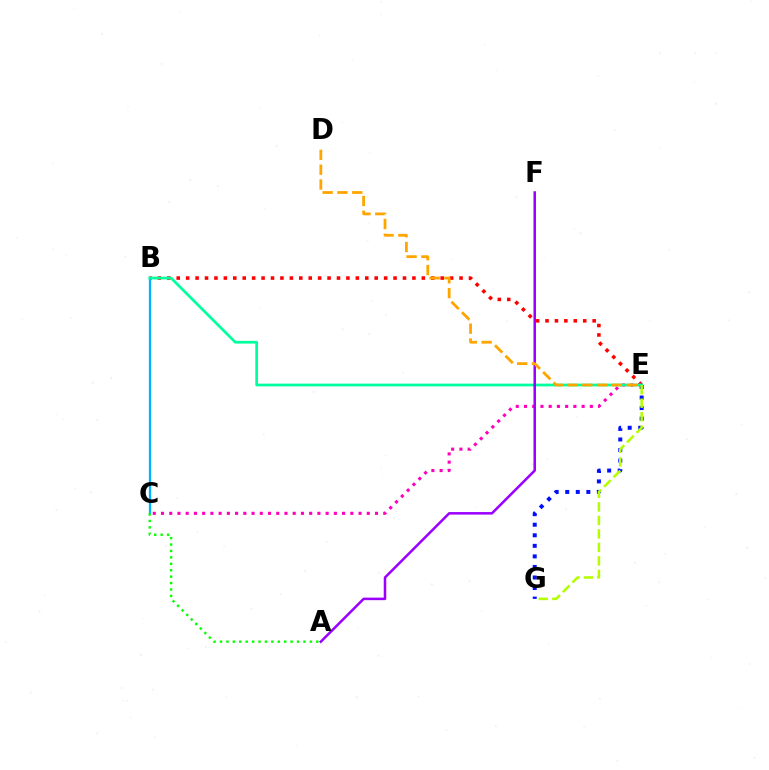{('E', 'G'): [{'color': '#0010ff', 'line_style': 'dotted', 'thickness': 2.87}, {'color': '#b3ff00', 'line_style': 'dashed', 'thickness': 1.83}], ('B', 'E'): [{'color': '#ff0000', 'line_style': 'dotted', 'thickness': 2.56}, {'color': '#00ff9d', 'line_style': 'solid', 'thickness': 1.96}], ('B', 'C'): [{'color': '#00b5ff', 'line_style': 'solid', 'thickness': 1.65}], ('C', 'E'): [{'color': '#ff00bd', 'line_style': 'dotted', 'thickness': 2.24}], ('A', 'C'): [{'color': '#08ff00', 'line_style': 'dotted', 'thickness': 1.74}], ('A', 'F'): [{'color': '#9b00ff', 'line_style': 'solid', 'thickness': 1.82}], ('D', 'E'): [{'color': '#ffa500', 'line_style': 'dashed', 'thickness': 2.01}]}